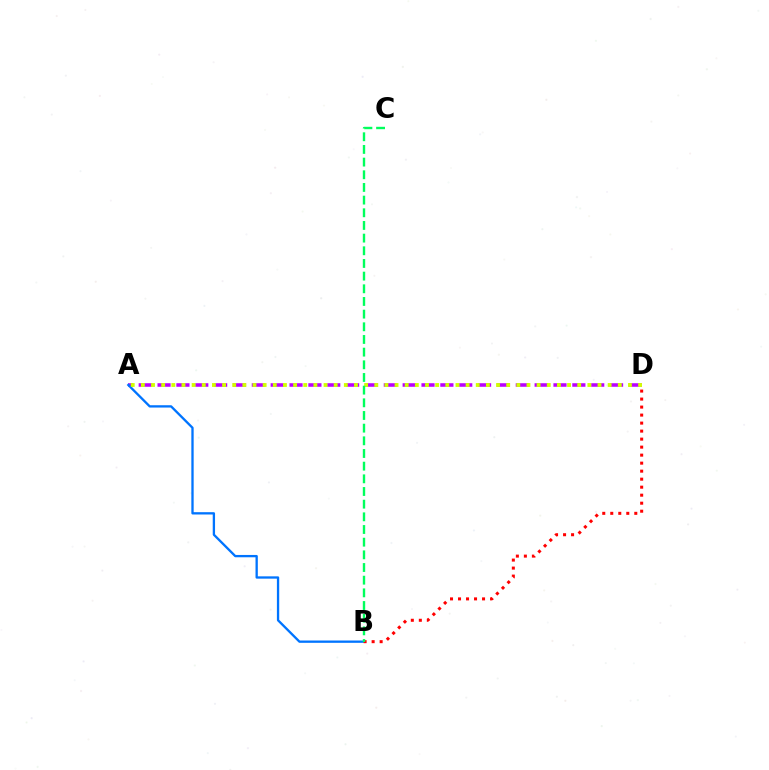{('A', 'D'): [{'color': '#b900ff', 'line_style': 'dashed', 'thickness': 2.56}, {'color': '#d1ff00', 'line_style': 'dotted', 'thickness': 2.76}], ('A', 'B'): [{'color': '#0074ff', 'line_style': 'solid', 'thickness': 1.67}], ('B', 'D'): [{'color': '#ff0000', 'line_style': 'dotted', 'thickness': 2.18}], ('B', 'C'): [{'color': '#00ff5c', 'line_style': 'dashed', 'thickness': 1.72}]}